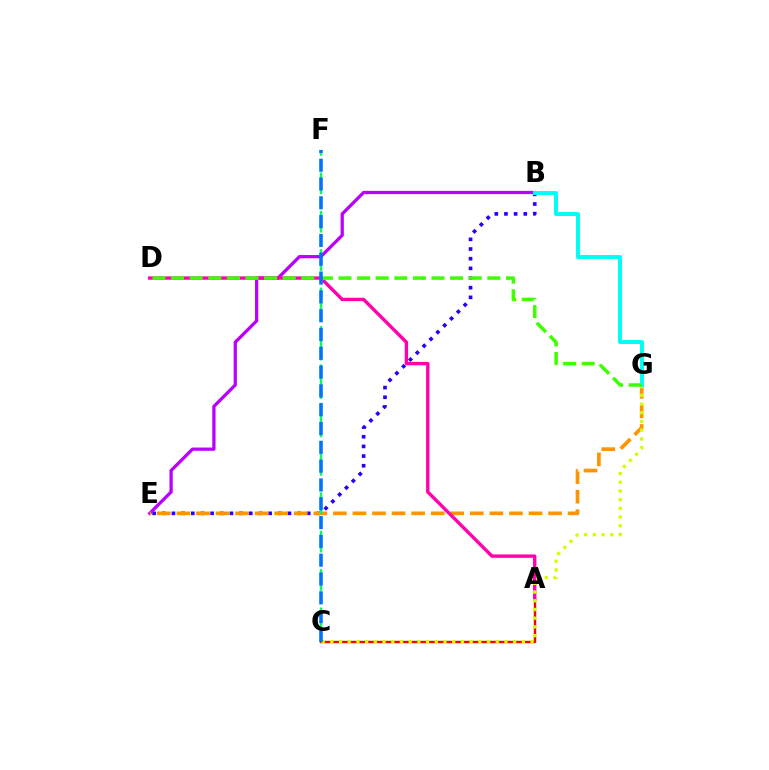{('B', 'E'): [{'color': '#2500ff', 'line_style': 'dotted', 'thickness': 2.63}, {'color': '#b900ff', 'line_style': 'solid', 'thickness': 2.34}], ('E', 'G'): [{'color': '#ff9400', 'line_style': 'dashed', 'thickness': 2.66}], ('A', 'C'): [{'color': '#ff0000', 'line_style': 'solid', 'thickness': 1.73}], ('A', 'D'): [{'color': '#ff00ac', 'line_style': 'solid', 'thickness': 2.43}], ('C', 'G'): [{'color': '#d1ff00', 'line_style': 'dotted', 'thickness': 2.37}], ('B', 'G'): [{'color': '#00fff6', 'line_style': 'solid', 'thickness': 2.85}], ('D', 'G'): [{'color': '#3dff00', 'line_style': 'dashed', 'thickness': 2.53}], ('C', 'F'): [{'color': '#00ff5c', 'line_style': 'dashed', 'thickness': 1.74}, {'color': '#0074ff', 'line_style': 'dashed', 'thickness': 2.56}]}